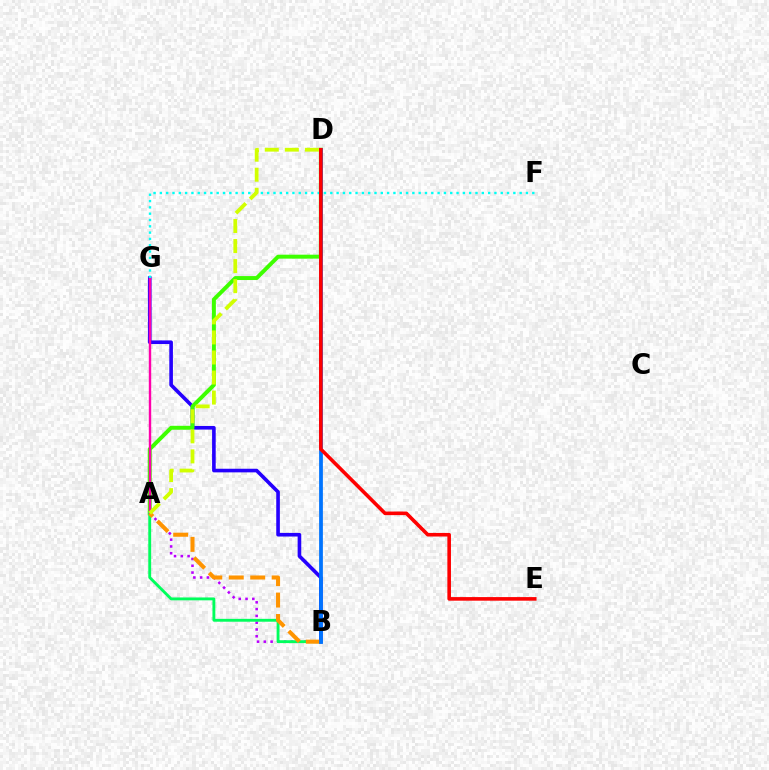{('A', 'B'): [{'color': '#b900ff', 'line_style': 'dotted', 'thickness': 1.84}, {'color': '#00ff5c', 'line_style': 'solid', 'thickness': 2.07}, {'color': '#ff9400', 'line_style': 'dashed', 'thickness': 2.91}], ('B', 'G'): [{'color': '#2500ff', 'line_style': 'solid', 'thickness': 2.61}], ('A', 'D'): [{'color': '#3dff00', 'line_style': 'solid', 'thickness': 2.84}, {'color': '#d1ff00', 'line_style': 'dashed', 'thickness': 2.72}], ('A', 'G'): [{'color': '#ff00ac', 'line_style': 'solid', 'thickness': 1.73}], ('F', 'G'): [{'color': '#00fff6', 'line_style': 'dotted', 'thickness': 1.72}], ('B', 'D'): [{'color': '#0074ff', 'line_style': 'solid', 'thickness': 2.71}], ('D', 'E'): [{'color': '#ff0000', 'line_style': 'solid', 'thickness': 2.59}]}